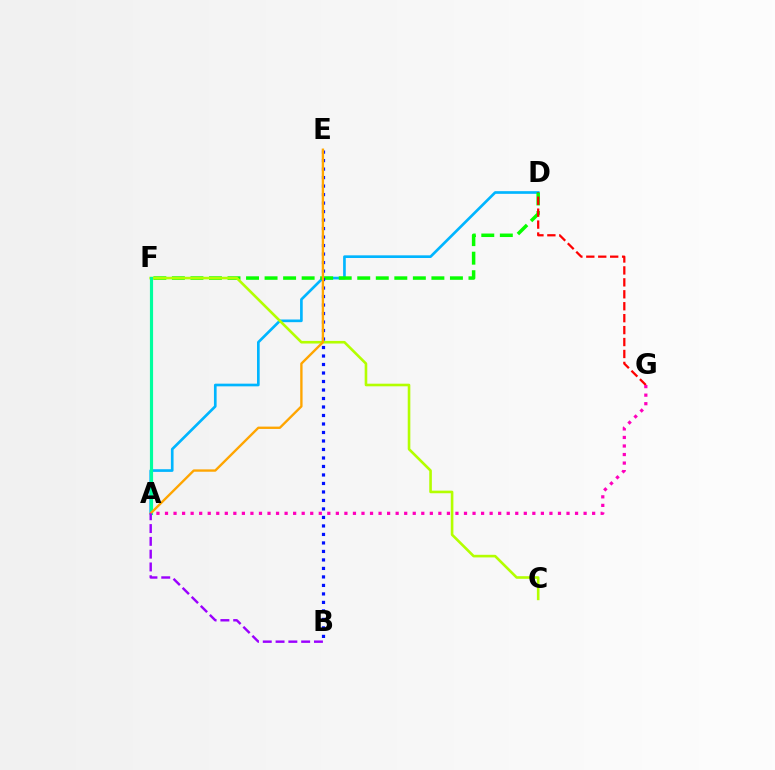{('A', 'D'): [{'color': '#00b5ff', 'line_style': 'solid', 'thickness': 1.92}], ('D', 'F'): [{'color': '#08ff00', 'line_style': 'dashed', 'thickness': 2.52}], ('B', 'E'): [{'color': '#0010ff', 'line_style': 'dotted', 'thickness': 2.31}], ('C', 'F'): [{'color': '#b3ff00', 'line_style': 'solid', 'thickness': 1.88}], ('A', 'F'): [{'color': '#00ff9d', 'line_style': 'solid', 'thickness': 2.27}], ('A', 'E'): [{'color': '#ffa500', 'line_style': 'solid', 'thickness': 1.69}], ('A', 'B'): [{'color': '#9b00ff', 'line_style': 'dashed', 'thickness': 1.74}], ('D', 'G'): [{'color': '#ff0000', 'line_style': 'dashed', 'thickness': 1.62}], ('A', 'G'): [{'color': '#ff00bd', 'line_style': 'dotted', 'thickness': 2.32}]}